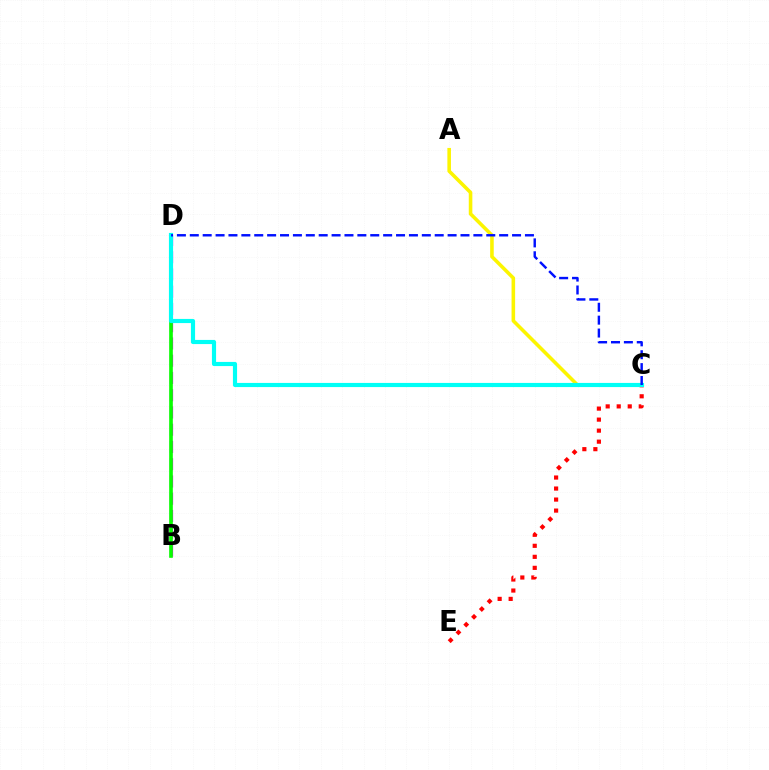{('C', 'E'): [{'color': '#ff0000', 'line_style': 'dotted', 'thickness': 2.99}], ('B', 'D'): [{'color': '#ee00ff', 'line_style': 'dashed', 'thickness': 2.34}, {'color': '#08ff00', 'line_style': 'solid', 'thickness': 2.63}], ('A', 'C'): [{'color': '#fcf500', 'line_style': 'solid', 'thickness': 2.57}], ('C', 'D'): [{'color': '#00fff6', 'line_style': 'solid', 'thickness': 2.99}, {'color': '#0010ff', 'line_style': 'dashed', 'thickness': 1.75}]}